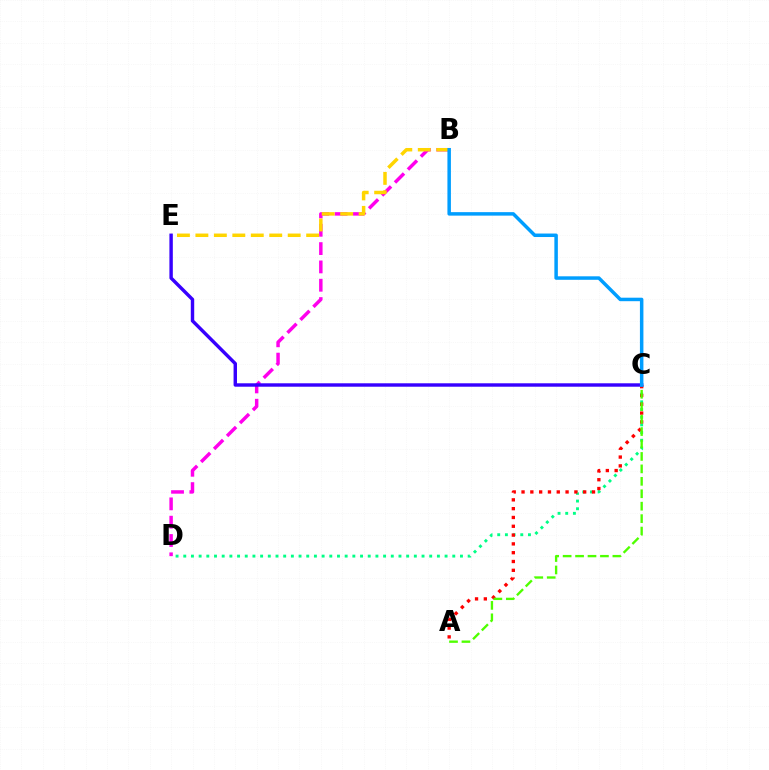{('B', 'D'): [{'color': '#ff00ed', 'line_style': 'dashed', 'thickness': 2.49}], ('C', 'D'): [{'color': '#00ff86', 'line_style': 'dotted', 'thickness': 2.09}], ('B', 'E'): [{'color': '#ffd500', 'line_style': 'dashed', 'thickness': 2.51}], ('A', 'C'): [{'color': '#ff0000', 'line_style': 'dotted', 'thickness': 2.39}, {'color': '#4fff00', 'line_style': 'dashed', 'thickness': 1.69}], ('C', 'E'): [{'color': '#3700ff', 'line_style': 'solid', 'thickness': 2.46}], ('B', 'C'): [{'color': '#009eff', 'line_style': 'solid', 'thickness': 2.51}]}